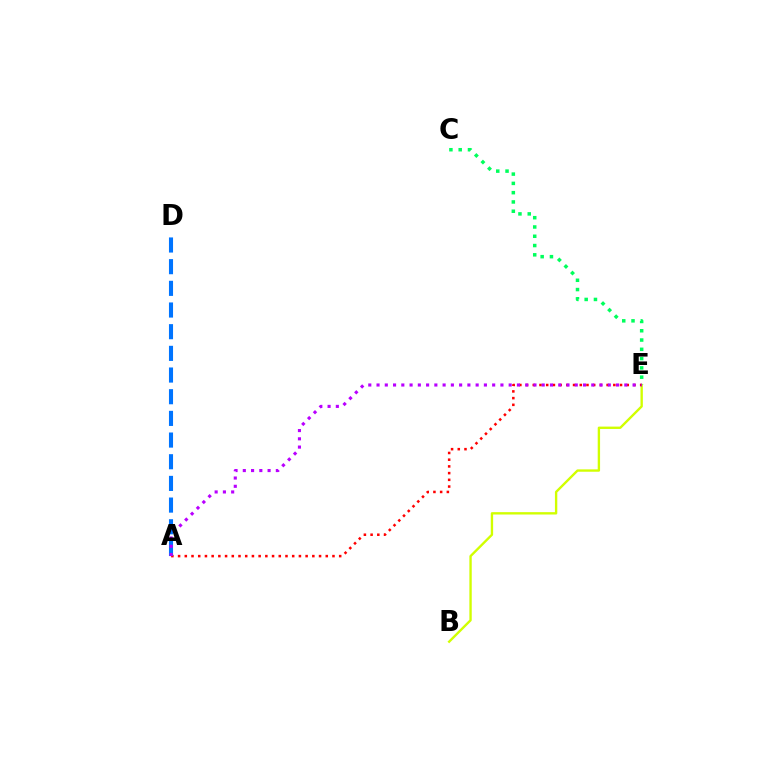{('B', 'E'): [{'color': '#d1ff00', 'line_style': 'solid', 'thickness': 1.7}], ('C', 'E'): [{'color': '#00ff5c', 'line_style': 'dotted', 'thickness': 2.52}], ('A', 'E'): [{'color': '#ff0000', 'line_style': 'dotted', 'thickness': 1.82}, {'color': '#b900ff', 'line_style': 'dotted', 'thickness': 2.24}], ('A', 'D'): [{'color': '#0074ff', 'line_style': 'dashed', 'thickness': 2.94}]}